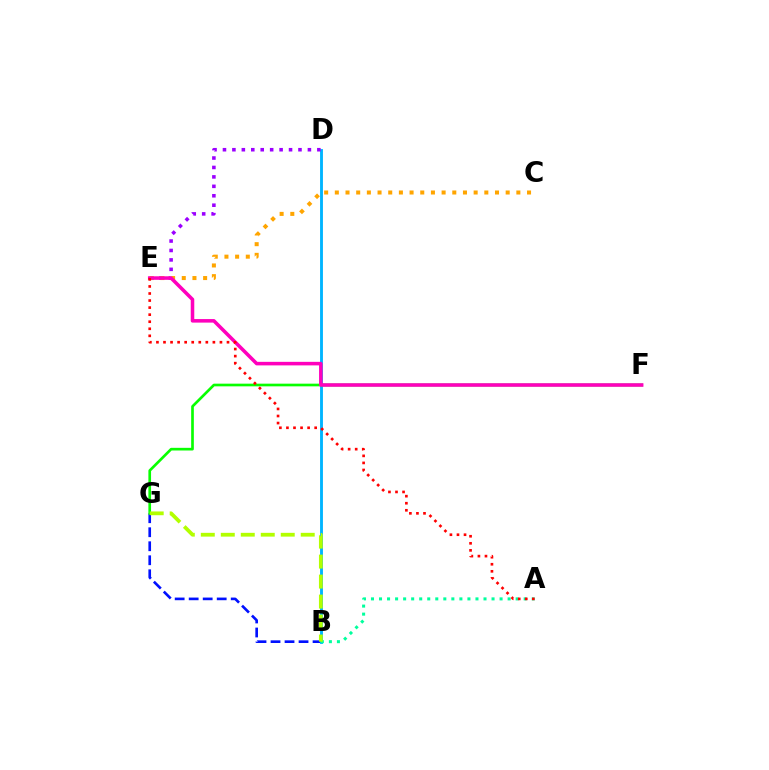{('B', 'G'): [{'color': '#0010ff', 'line_style': 'dashed', 'thickness': 1.9}, {'color': '#b3ff00', 'line_style': 'dashed', 'thickness': 2.72}], ('B', 'D'): [{'color': '#00b5ff', 'line_style': 'solid', 'thickness': 2.06}], ('A', 'B'): [{'color': '#00ff9d', 'line_style': 'dotted', 'thickness': 2.18}], ('F', 'G'): [{'color': '#08ff00', 'line_style': 'solid', 'thickness': 1.92}], ('D', 'E'): [{'color': '#9b00ff', 'line_style': 'dotted', 'thickness': 2.56}], ('C', 'E'): [{'color': '#ffa500', 'line_style': 'dotted', 'thickness': 2.9}], ('E', 'F'): [{'color': '#ff00bd', 'line_style': 'solid', 'thickness': 2.55}], ('A', 'E'): [{'color': '#ff0000', 'line_style': 'dotted', 'thickness': 1.92}]}